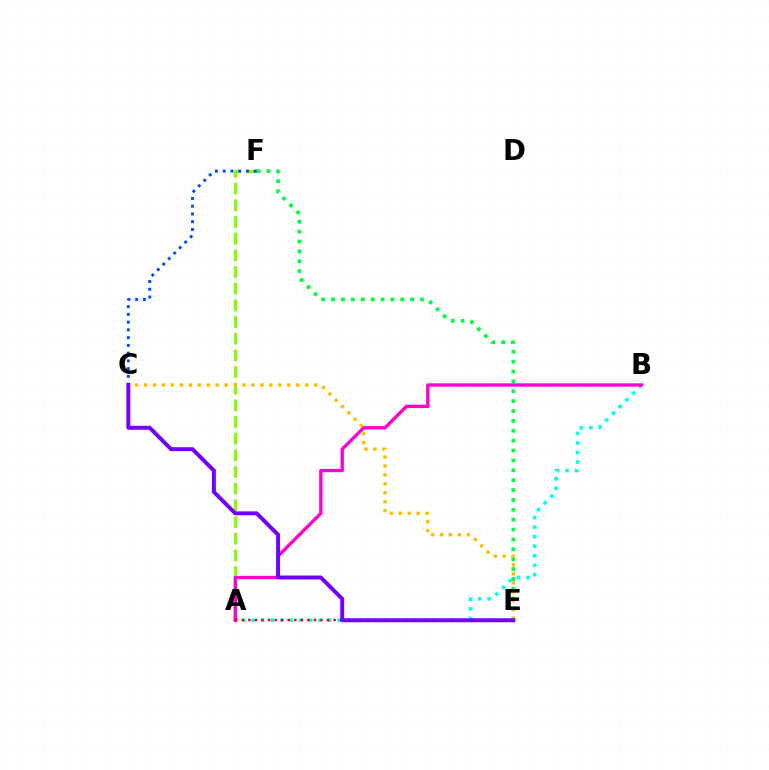{('A', 'B'): [{'color': '#00fff6', 'line_style': 'dotted', 'thickness': 2.59}, {'color': '#ff00cf', 'line_style': 'solid', 'thickness': 2.4}], ('A', 'F'): [{'color': '#84ff00', 'line_style': 'dashed', 'thickness': 2.26}], ('E', 'F'): [{'color': '#00ff39', 'line_style': 'dotted', 'thickness': 2.68}], ('C', 'F'): [{'color': '#004bff', 'line_style': 'dotted', 'thickness': 2.11}], ('A', 'E'): [{'color': '#ff0000', 'line_style': 'dotted', 'thickness': 1.78}], ('C', 'E'): [{'color': '#ffbd00', 'line_style': 'dotted', 'thickness': 2.43}, {'color': '#7200ff', 'line_style': 'solid', 'thickness': 2.84}]}